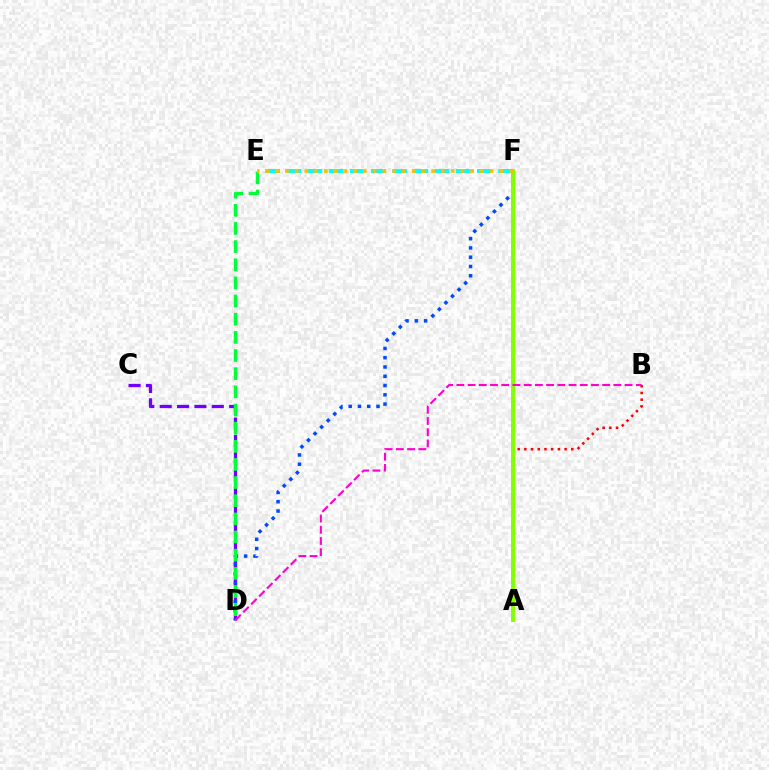{('E', 'F'): [{'color': '#00fff6', 'line_style': 'dashed', 'thickness': 2.88}, {'color': '#ffbd00', 'line_style': 'dotted', 'thickness': 2.65}], ('C', 'D'): [{'color': '#7200ff', 'line_style': 'dashed', 'thickness': 2.36}], ('D', 'F'): [{'color': '#004bff', 'line_style': 'dotted', 'thickness': 2.52}], ('A', 'B'): [{'color': '#ff0000', 'line_style': 'dotted', 'thickness': 1.82}], ('A', 'F'): [{'color': '#84ff00', 'line_style': 'solid', 'thickness': 2.85}], ('D', 'E'): [{'color': '#00ff39', 'line_style': 'dashed', 'thickness': 2.47}], ('B', 'D'): [{'color': '#ff00cf', 'line_style': 'dashed', 'thickness': 1.52}]}